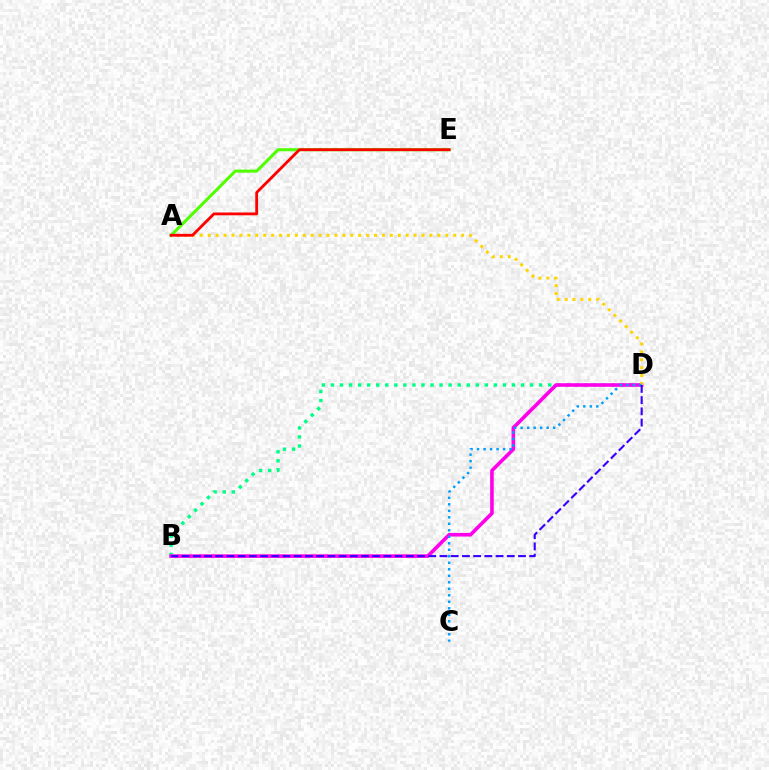{('B', 'D'): [{'color': '#00ff86', 'line_style': 'dotted', 'thickness': 2.46}, {'color': '#ff00ed', 'line_style': 'solid', 'thickness': 2.59}, {'color': '#3700ff', 'line_style': 'dashed', 'thickness': 1.52}], ('A', 'D'): [{'color': '#ffd500', 'line_style': 'dotted', 'thickness': 2.15}], ('A', 'E'): [{'color': '#4fff00', 'line_style': 'solid', 'thickness': 2.18}, {'color': '#ff0000', 'line_style': 'solid', 'thickness': 2.02}], ('C', 'D'): [{'color': '#009eff', 'line_style': 'dotted', 'thickness': 1.77}]}